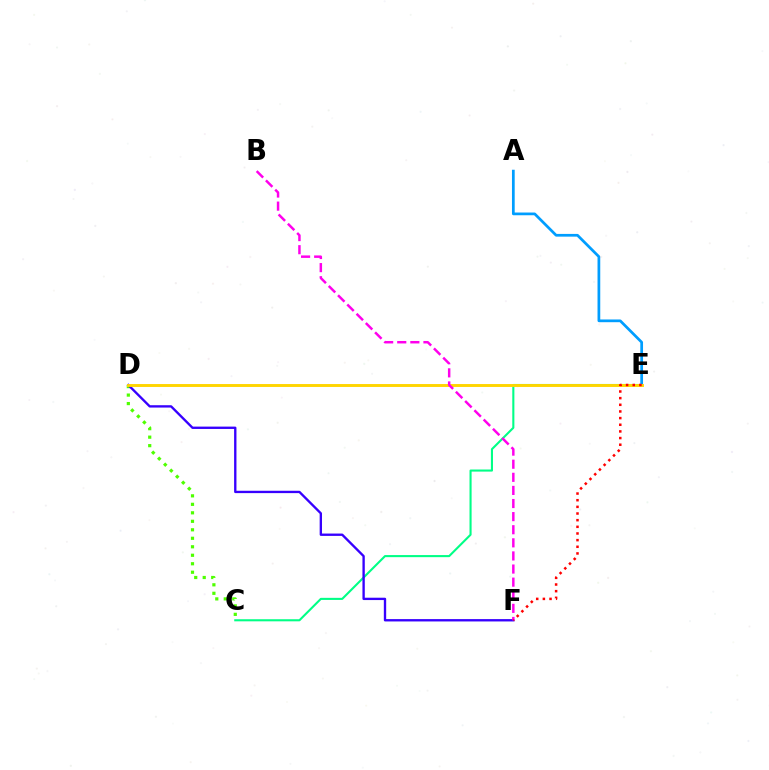{('C', 'D'): [{'color': '#4fff00', 'line_style': 'dotted', 'thickness': 2.31}], ('C', 'E'): [{'color': '#00ff86', 'line_style': 'solid', 'thickness': 1.51}], ('D', 'F'): [{'color': '#3700ff', 'line_style': 'solid', 'thickness': 1.69}], ('A', 'E'): [{'color': '#009eff', 'line_style': 'solid', 'thickness': 1.96}], ('D', 'E'): [{'color': '#ffd500', 'line_style': 'solid', 'thickness': 2.1}], ('B', 'F'): [{'color': '#ff00ed', 'line_style': 'dashed', 'thickness': 1.78}], ('E', 'F'): [{'color': '#ff0000', 'line_style': 'dotted', 'thickness': 1.81}]}